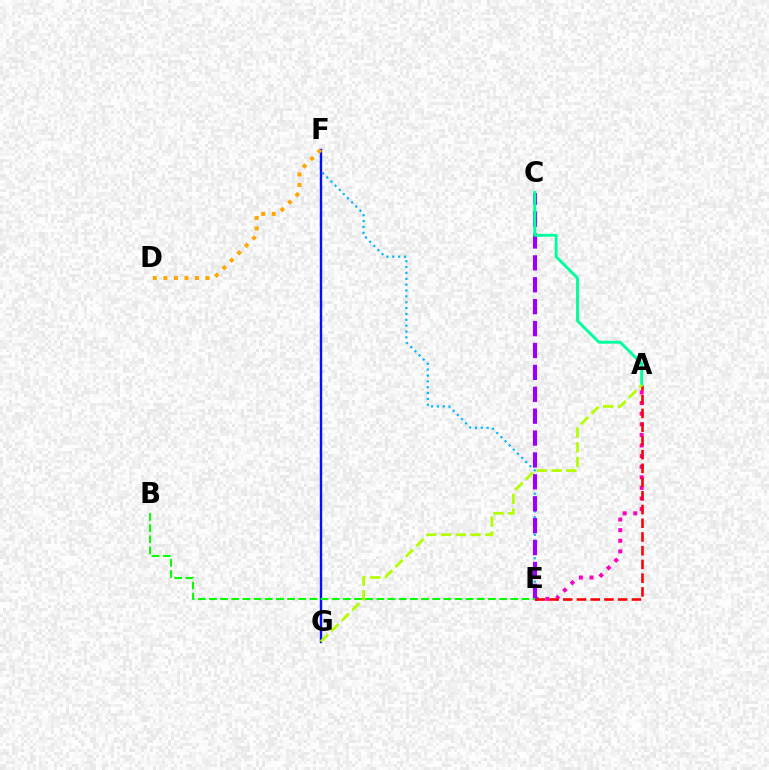{('E', 'F'): [{'color': '#00b5ff', 'line_style': 'dotted', 'thickness': 1.59}], ('A', 'E'): [{'color': '#ff00bd', 'line_style': 'dotted', 'thickness': 2.88}, {'color': '#ff0000', 'line_style': 'dashed', 'thickness': 1.86}], ('F', 'G'): [{'color': '#0010ff', 'line_style': 'solid', 'thickness': 1.71}], ('D', 'F'): [{'color': '#ffa500', 'line_style': 'dotted', 'thickness': 2.86}], ('C', 'E'): [{'color': '#9b00ff', 'line_style': 'dashed', 'thickness': 2.97}], ('A', 'C'): [{'color': '#00ff9d', 'line_style': 'solid', 'thickness': 2.1}], ('B', 'E'): [{'color': '#08ff00', 'line_style': 'dashed', 'thickness': 1.52}], ('A', 'G'): [{'color': '#b3ff00', 'line_style': 'dashed', 'thickness': 2.0}]}